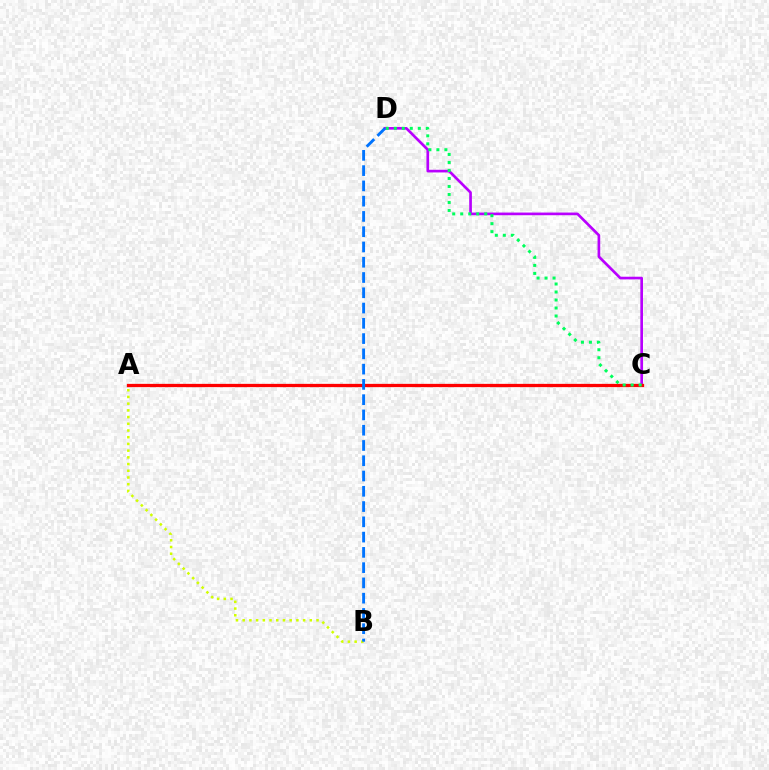{('C', 'D'): [{'color': '#b900ff', 'line_style': 'solid', 'thickness': 1.92}, {'color': '#00ff5c', 'line_style': 'dotted', 'thickness': 2.17}], ('A', 'C'): [{'color': '#ff0000', 'line_style': 'solid', 'thickness': 2.36}], ('A', 'B'): [{'color': '#d1ff00', 'line_style': 'dotted', 'thickness': 1.82}], ('B', 'D'): [{'color': '#0074ff', 'line_style': 'dashed', 'thickness': 2.07}]}